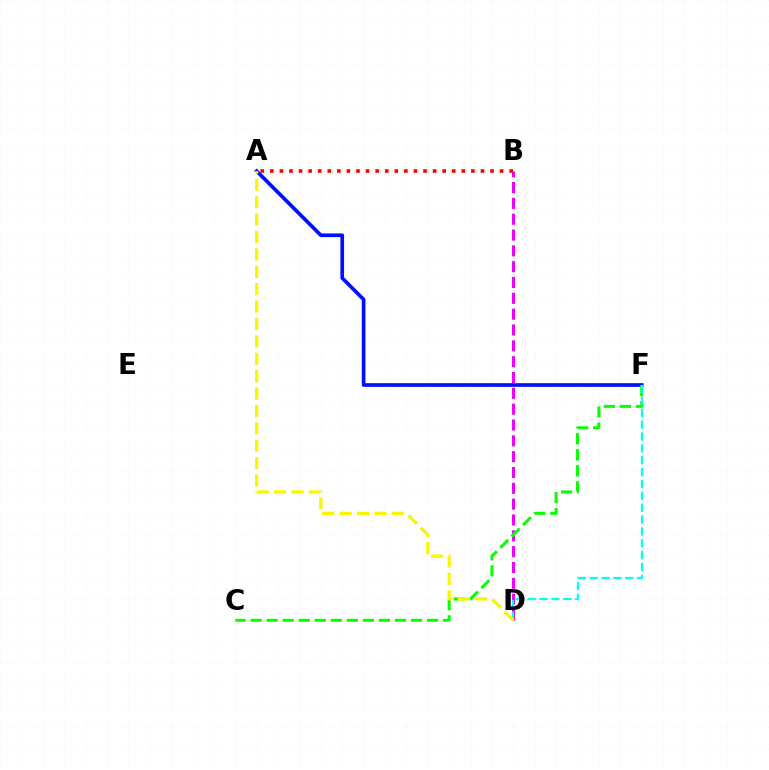{('B', 'D'): [{'color': '#ee00ff', 'line_style': 'dashed', 'thickness': 2.15}], ('A', 'B'): [{'color': '#ff0000', 'line_style': 'dotted', 'thickness': 2.6}], ('A', 'F'): [{'color': '#0010ff', 'line_style': 'solid', 'thickness': 2.65}], ('C', 'F'): [{'color': '#08ff00', 'line_style': 'dashed', 'thickness': 2.18}], ('D', 'F'): [{'color': '#00fff6', 'line_style': 'dashed', 'thickness': 1.61}], ('A', 'D'): [{'color': '#fcf500', 'line_style': 'dashed', 'thickness': 2.36}]}